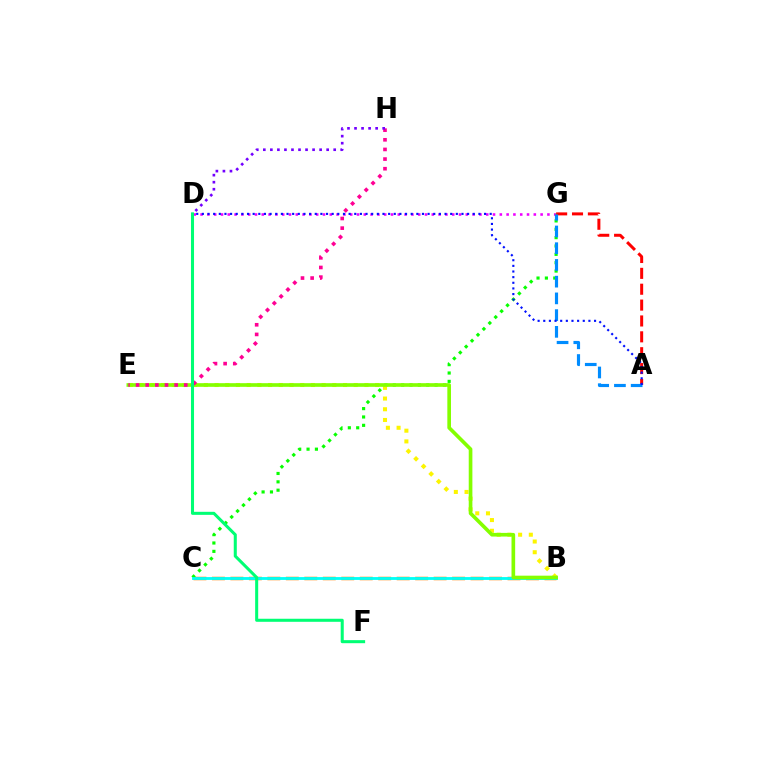{('B', 'C'): [{'color': '#ff7c00', 'line_style': 'dashed', 'thickness': 2.51}, {'color': '#00fff6', 'line_style': 'solid', 'thickness': 2.04}], ('D', 'G'): [{'color': '#ee00ff', 'line_style': 'dotted', 'thickness': 1.85}], ('A', 'G'): [{'color': '#ff0000', 'line_style': 'dashed', 'thickness': 2.16}, {'color': '#008cff', 'line_style': 'dashed', 'thickness': 2.27}], ('C', 'G'): [{'color': '#08ff00', 'line_style': 'dotted', 'thickness': 2.27}], ('B', 'E'): [{'color': '#fcf500', 'line_style': 'dotted', 'thickness': 2.91}, {'color': '#84ff00', 'line_style': 'solid', 'thickness': 2.63}], ('A', 'D'): [{'color': '#0010ff', 'line_style': 'dotted', 'thickness': 1.53}], ('E', 'H'): [{'color': '#ff0094', 'line_style': 'dotted', 'thickness': 2.62}], ('D', 'F'): [{'color': '#00ff74', 'line_style': 'solid', 'thickness': 2.19}], ('D', 'H'): [{'color': '#7200ff', 'line_style': 'dotted', 'thickness': 1.91}]}